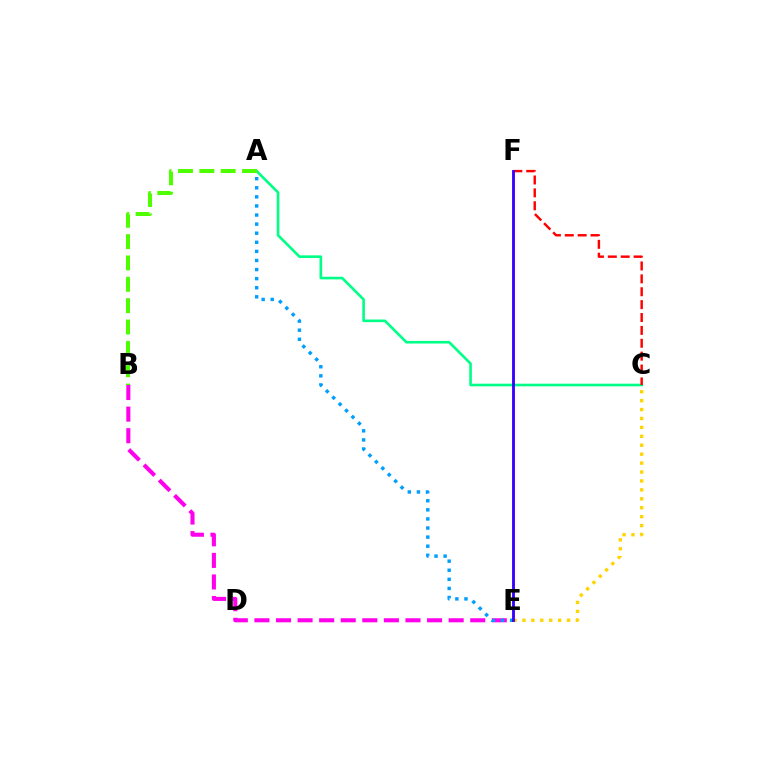{('B', 'E'): [{'color': '#ff00ed', 'line_style': 'dashed', 'thickness': 2.93}], ('A', 'E'): [{'color': '#009eff', 'line_style': 'dotted', 'thickness': 2.47}], ('A', 'C'): [{'color': '#00ff86', 'line_style': 'solid', 'thickness': 1.89}], ('A', 'B'): [{'color': '#4fff00', 'line_style': 'dashed', 'thickness': 2.9}], ('C', 'E'): [{'color': '#ffd500', 'line_style': 'dotted', 'thickness': 2.42}], ('C', 'F'): [{'color': '#ff0000', 'line_style': 'dashed', 'thickness': 1.75}], ('E', 'F'): [{'color': '#3700ff', 'line_style': 'solid', 'thickness': 2.05}]}